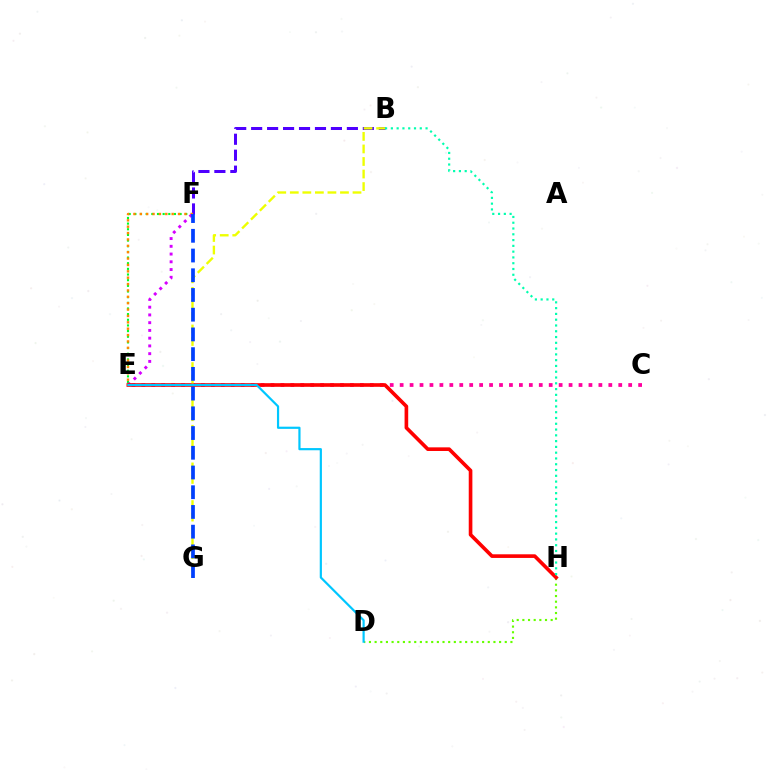{('E', 'F'): [{'color': '#00ff27', 'line_style': 'dotted', 'thickness': 1.54}, {'color': '#ff8800', 'line_style': 'dotted', 'thickness': 1.73}, {'color': '#d600ff', 'line_style': 'dotted', 'thickness': 2.1}], ('C', 'E'): [{'color': '#ff00a0', 'line_style': 'dotted', 'thickness': 2.7}], ('B', 'F'): [{'color': '#4f00ff', 'line_style': 'dashed', 'thickness': 2.17}], ('D', 'H'): [{'color': '#66ff00', 'line_style': 'dotted', 'thickness': 1.54}], ('E', 'H'): [{'color': '#ff0000', 'line_style': 'solid', 'thickness': 2.62}], ('B', 'G'): [{'color': '#eeff00', 'line_style': 'dashed', 'thickness': 1.7}], ('B', 'H'): [{'color': '#00ffaf', 'line_style': 'dotted', 'thickness': 1.57}], ('F', 'G'): [{'color': '#003fff', 'line_style': 'dashed', 'thickness': 2.68}], ('D', 'E'): [{'color': '#00c7ff', 'line_style': 'solid', 'thickness': 1.58}]}